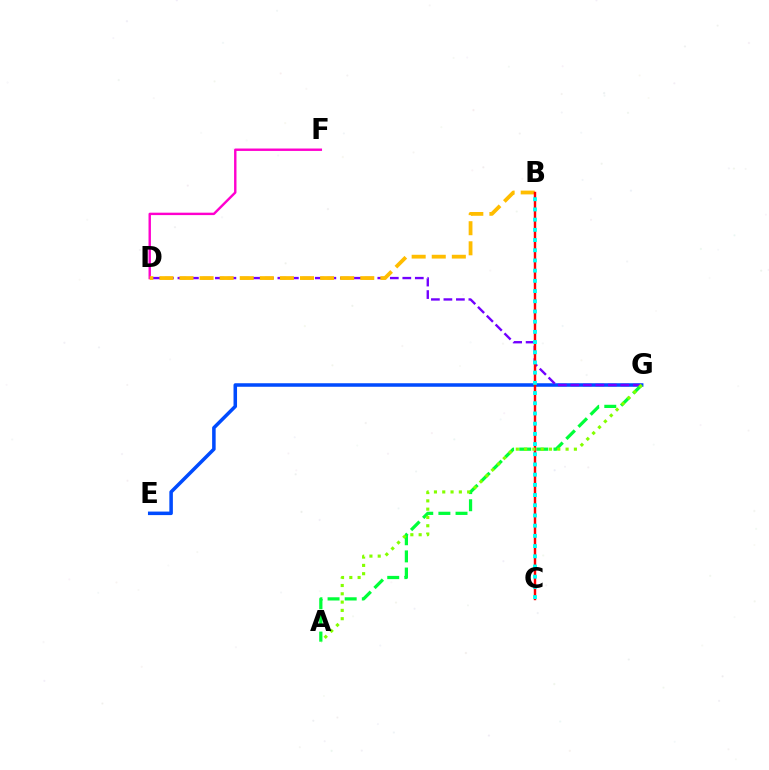{('E', 'G'): [{'color': '#004bff', 'line_style': 'solid', 'thickness': 2.54}], ('D', 'G'): [{'color': '#7200ff', 'line_style': 'dashed', 'thickness': 1.7}], ('A', 'G'): [{'color': '#00ff39', 'line_style': 'dashed', 'thickness': 2.33}, {'color': '#84ff00', 'line_style': 'dotted', 'thickness': 2.25}], ('D', 'F'): [{'color': '#ff00cf', 'line_style': 'solid', 'thickness': 1.74}], ('B', 'D'): [{'color': '#ffbd00', 'line_style': 'dashed', 'thickness': 2.73}], ('B', 'C'): [{'color': '#ff0000', 'line_style': 'solid', 'thickness': 1.75}, {'color': '#00fff6', 'line_style': 'dotted', 'thickness': 2.77}]}